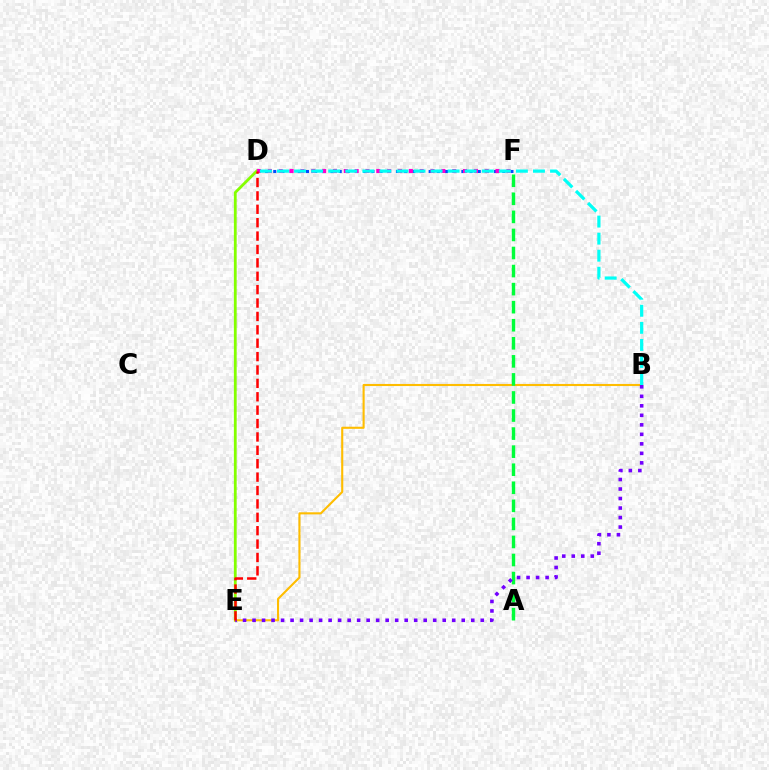{('D', 'E'): [{'color': '#84ff00', 'line_style': 'solid', 'thickness': 2.01}, {'color': '#ff0000', 'line_style': 'dashed', 'thickness': 1.82}], ('B', 'E'): [{'color': '#ffbd00', 'line_style': 'solid', 'thickness': 1.51}, {'color': '#7200ff', 'line_style': 'dotted', 'thickness': 2.58}], ('D', 'F'): [{'color': '#004bff', 'line_style': 'dotted', 'thickness': 2.22}, {'color': '#ff00cf', 'line_style': 'dotted', 'thickness': 2.95}], ('B', 'D'): [{'color': '#00fff6', 'line_style': 'dashed', 'thickness': 2.32}], ('A', 'F'): [{'color': '#00ff39', 'line_style': 'dashed', 'thickness': 2.45}]}